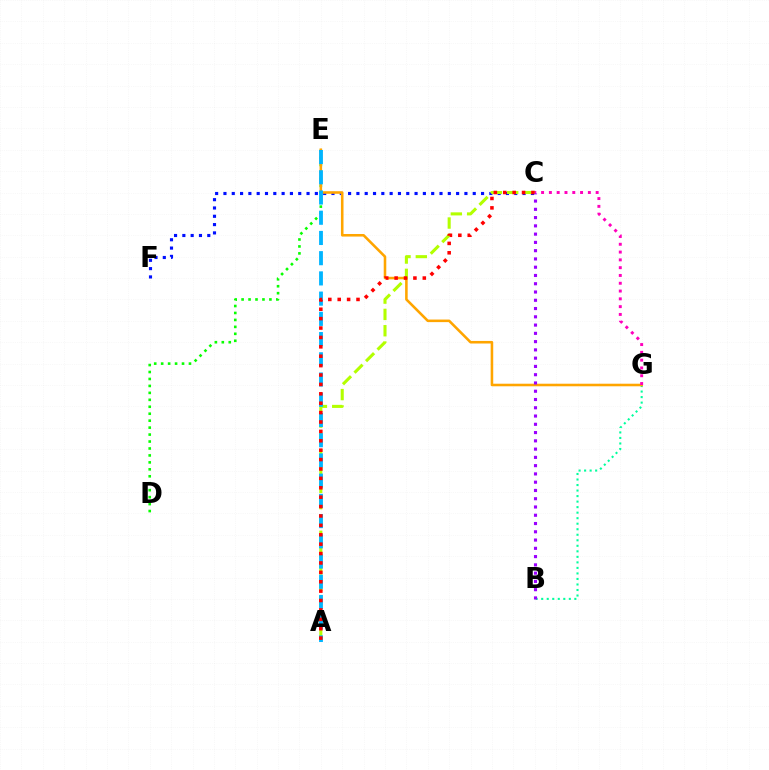{('B', 'G'): [{'color': '#00ff9d', 'line_style': 'dotted', 'thickness': 1.5}], ('C', 'F'): [{'color': '#0010ff', 'line_style': 'dotted', 'thickness': 2.26}], ('A', 'C'): [{'color': '#b3ff00', 'line_style': 'dashed', 'thickness': 2.22}, {'color': '#ff0000', 'line_style': 'dotted', 'thickness': 2.55}], ('D', 'E'): [{'color': '#08ff00', 'line_style': 'dotted', 'thickness': 1.89}], ('E', 'G'): [{'color': '#ffa500', 'line_style': 'solid', 'thickness': 1.85}], ('A', 'E'): [{'color': '#00b5ff', 'line_style': 'dashed', 'thickness': 2.75}], ('C', 'G'): [{'color': '#ff00bd', 'line_style': 'dotted', 'thickness': 2.12}], ('B', 'C'): [{'color': '#9b00ff', 'line_style': 'dotted', 'thickness': 2.25}]}